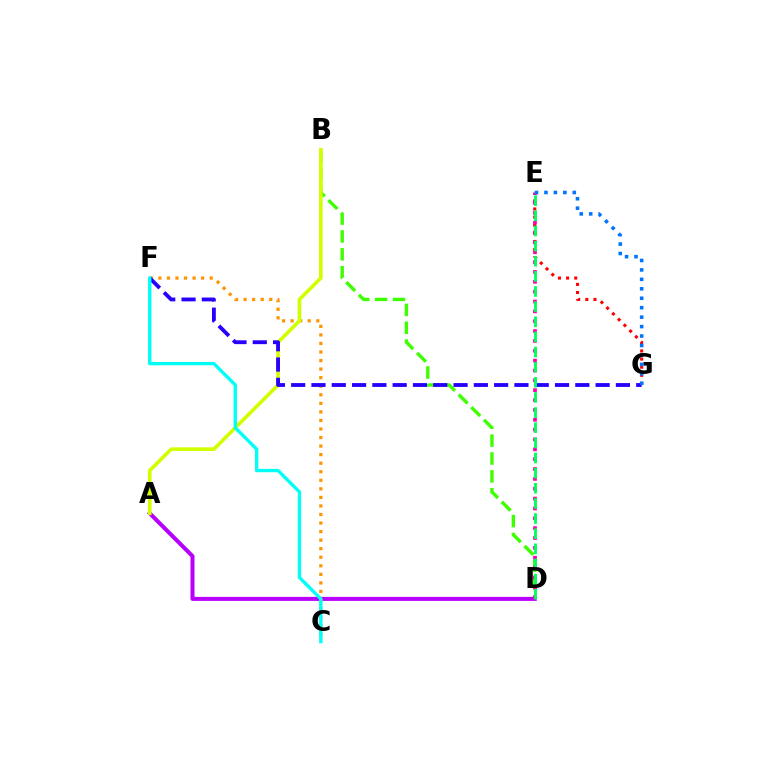{('A', 'D'): [{'color': '#b900ff', 'line_style': 'solid', 'thickness': 2.9}], ('B', 'D'): [{'color': '#3dff00', 'line_style': 'dashed', 'thickness': 2.43}], ('C', 'F'): [{'color': '#ff9400', 'line_style': 'dotted', 'thickness': 2.32}, {'color': '#00fff6', 'line_style': 'solid', 'thickness': 2.42}], ('E', 'G'): [{'color': '#ff0000', 'line_style': 'dotted', 'thickness': 2.21}, {'color': '#0074ff', 'line_style': 'dotted', 'thickness': 2.57}], ('A', 'B'): [{'color': '#d1ff00', 'line_style': 'solid', 'thickness': 2.64}], ('D', 'E'): [{'color': '#ff00ac', 'line_style': 'dotted', 'thickness': 2.68}, {'color': '#00ff5c', 'line_style': 'dashed', 'thickness': 2.06}], ('F', 'G'): [{'color': '#2500ff', 'line_style': 'dashed', 'thickness': 2.76}]}